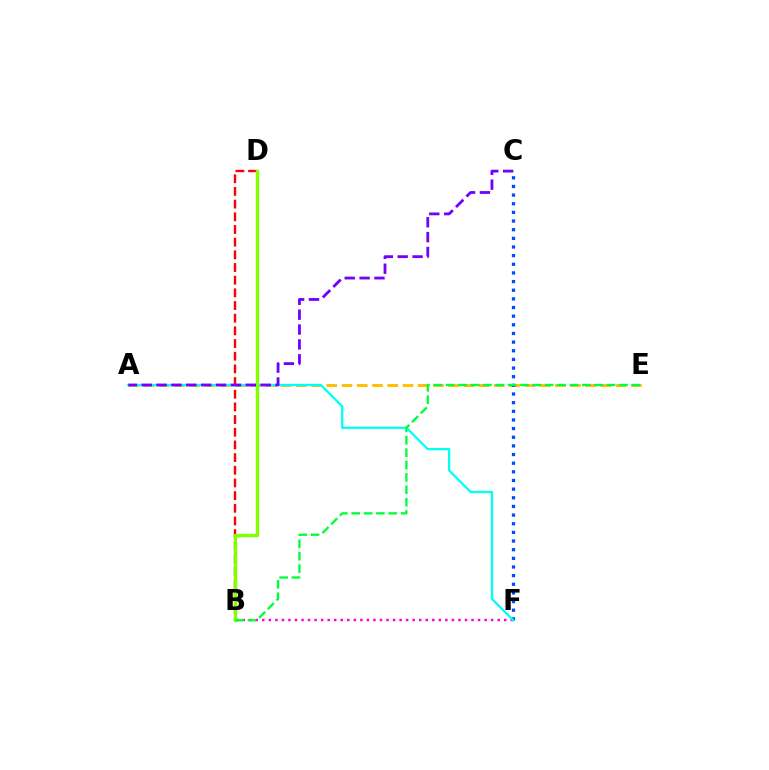{('A', 'E'): [{'color': '#ffbd00', 'line_style': 'dashed', 'thickness': 2.07}], ('B', 'D'): [{'color': '#ff0000', 'line_style': 'dashed', 'thickness': 1.72}, {'color': '#84ff00', 'line_style': 'solid', 'thickness': 2.46}], ('C', 'F'): [{'color': '#004bff', 'line_style': 'dotted', 'thickness': 2.35}], ('B', 'F'): [{'color': '#ff00cf', 'line_style': 'dotted', 'thickness': 1.78}], ('A', 'F'): [{'color': '#00fff6', 'line_style': 'solid', 'thickness': 1.65}], ('A', 'C'): [{'color': '#7200ff', 'line_style': 'dashed', 'thickness': 2.02}], ('B', 'E'): [{'color': '#00ff39', 'line_style': 'dashed', 'thickness': 1.68}]}